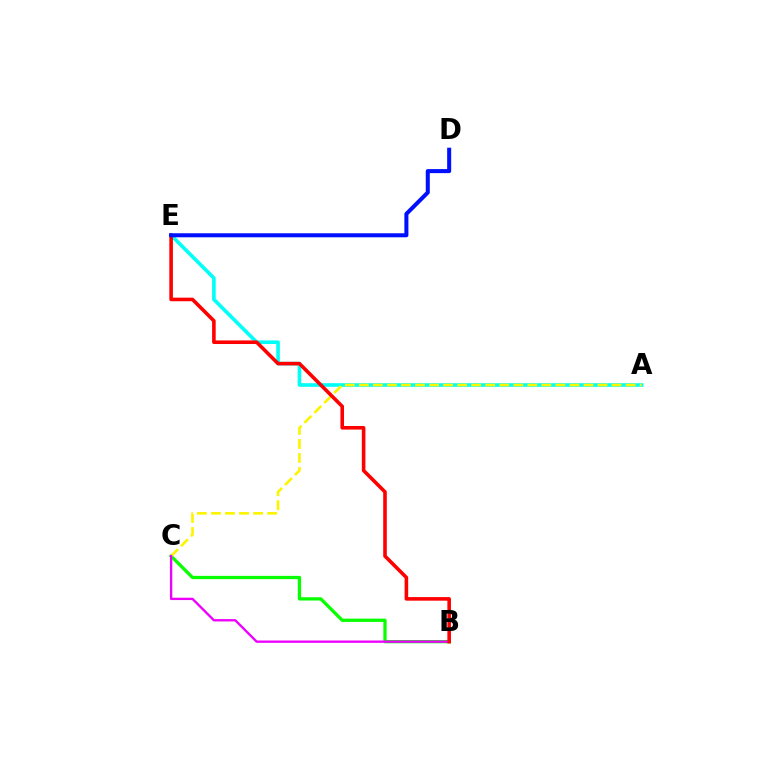{('B', 'C'): [{'color': '#08ff00', 'line_style': 'solid', 'thickness': 2.36}, {'color': '#ee00ff', 'line_style': 'solid', 'thickness': 1.68}], ('A', 'E'): [{'color': '#00fff6', 'line_style': 'solid', 'thickness': 2.6}], ('A', 'C'): [{'color': '#fcf500', 'line_style': 'dashed', 'thickness': 1.91}], ('B', 'E'): [{'color': '#ff0000', 'line_style': 'solid', 'thickness': 2.58}], ('D', 'E'): [{'color': '#0010ff', 'line_style': 'solid', 'thickness': 2.9}]}